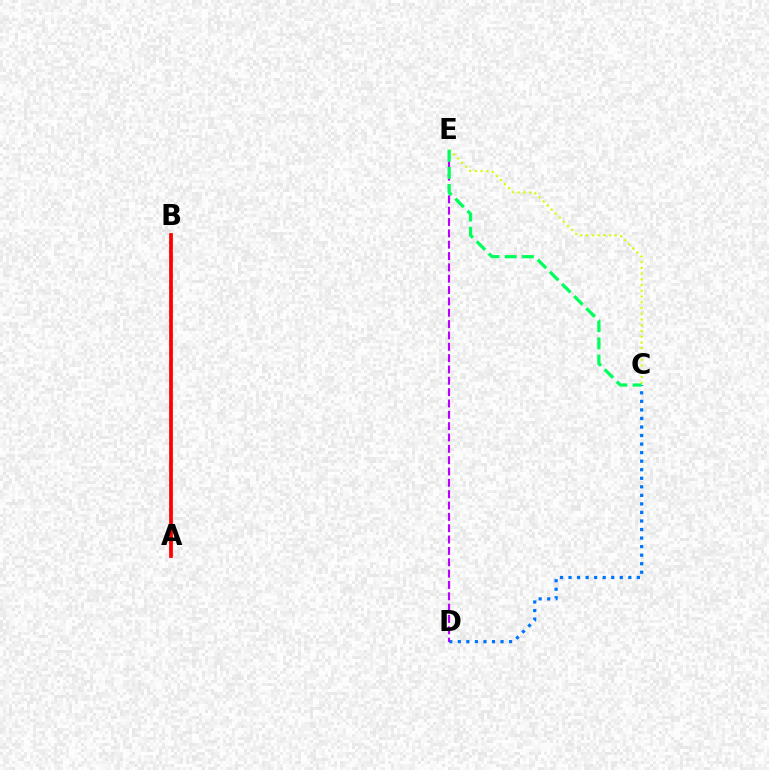{('C', 'D'): [{'color': '#0074ff', 'line_style': 'dotted', 'thickness': 2.32}], ('D', 'E'): [{'color': '#b900ff', 'line_style': 'dashed', 'thickness': 1.54}], ('A', 'B'): [{'color': '#ff0000', 'line_style': 'solid', 'thickness': 2.69}], ('C', 'E'): [{'color': '#d1ff00', 'line_style': 'dotted', 'thickness': 1.56}, {'color': '#00ff5c', 'line_style': 'dashed', 'thickness': 2.33}]}